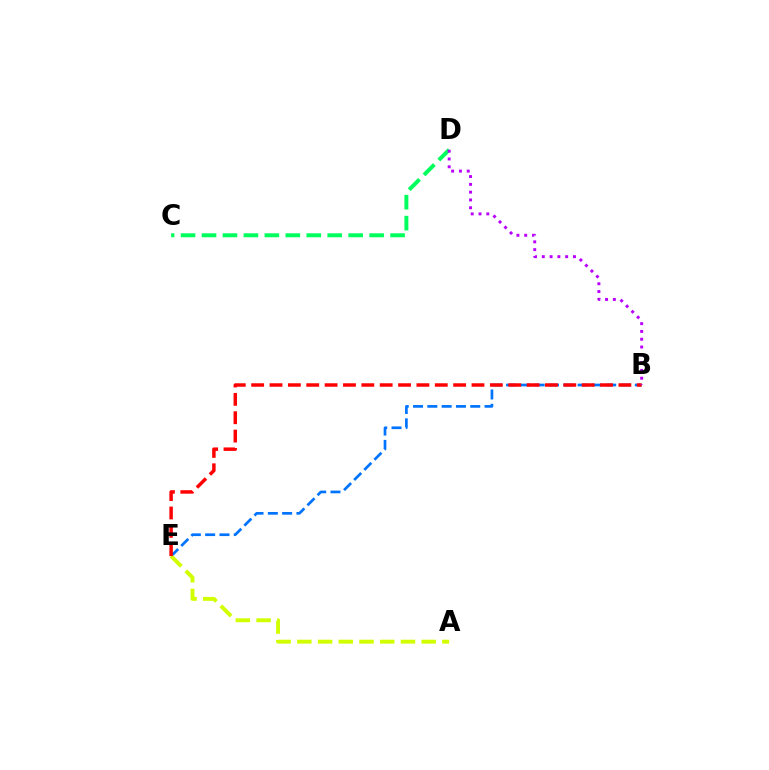{('B', 'E'): [{'color': '#0074ff', 'line_style': 'dashed', 'thickness': 1.94}, {'color': '#ff0000', 'line_style': 'dashed', 'thickness': 2.49}], ('A', 'E'): [{'color': '#d1ff00', 'line_style': 'dashed', 'thickness': 2.82}], ('C', 'D'): [{'color': '#00ff5c', 'line_style': 'dashed', 'thickness': 2.85}], ('B', 'D'): [{'color': '#b900ff', 'line_style': 'dotted', 'thickness': 2.12}]}